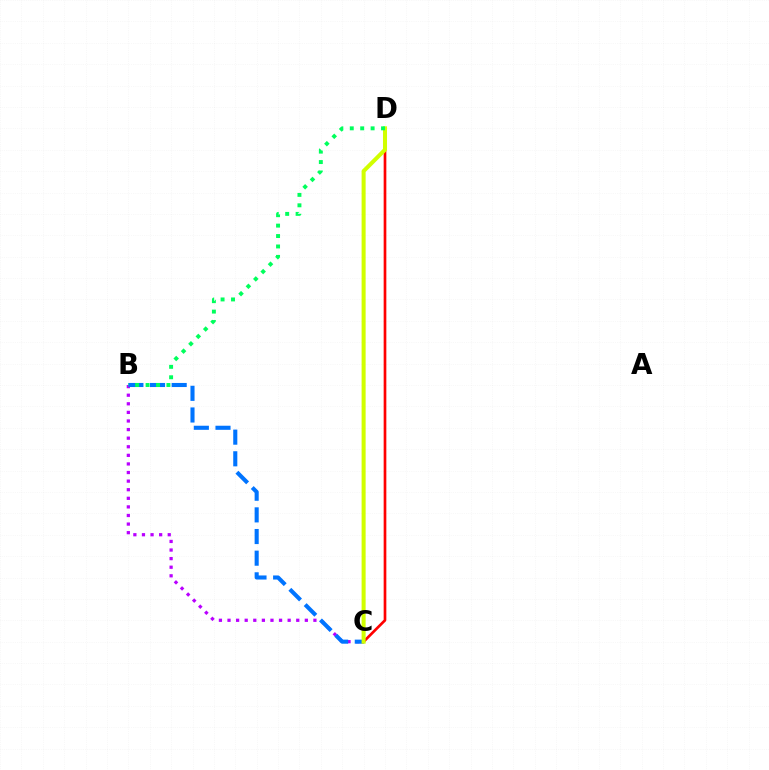{('C', 'D'): [{'color': '#ff0000', 'line_style': 'solid', 'thickness': 1.93}, {'color': '#d1ff00', 'line_style': 'solid', 'thickness': 2.9}], ('B', 'C'): [{'color': '#b900ff', 'line_style': 'dotted', 'thickness': 2.33}, {'color': '#0074ff', 'line_style': 'dashed', 'thickness': 2.94}], ('B', 'D'): [{'color': '#00ff5c', 'line_style': 'dotted', 'thickness': 2.83}]}